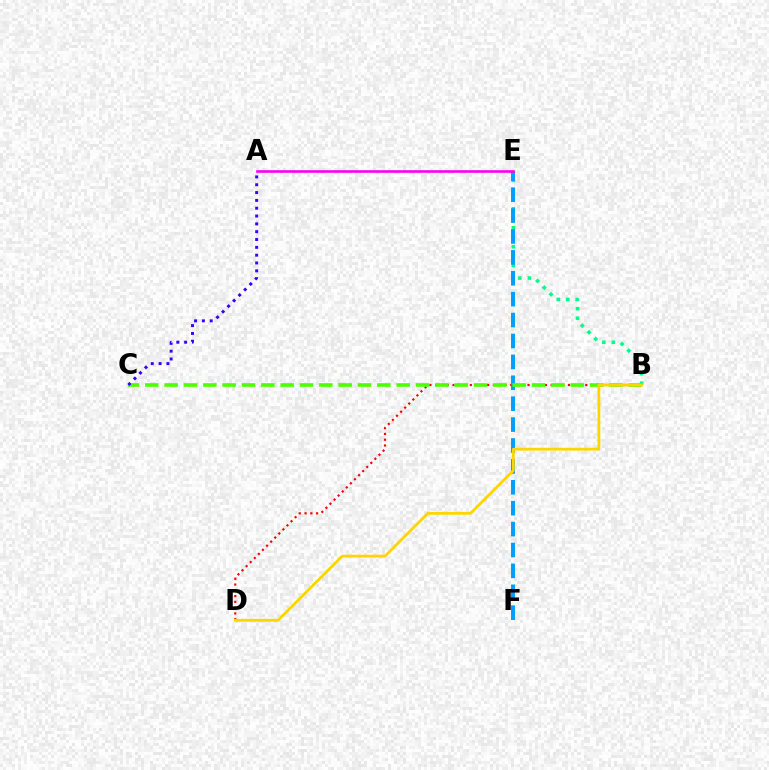{('B', 'E'): [{'color': '#00ff86', 'line_style': 'dotted', 'thickness': 2.57}], ('B', 'D'): [{'color': '#ff0000', 'line_style': 'dotted', 'thickness': 1.57}, {'color': '#ffd500', 'line_style': 'solid', 'thickness': 2.01}], ('E', 'F'): [{'color': '#009eff', 'line_style': 'dashed', 'thickness': 2.84}], ('B', 'C'): [{'color': '#4fff00', 'line_style': 'dashed', 'thickness': 2.63}], ('A', 'E'): [{'color': '#ff00ed', 'line_style': 'solid', 'thickness': 1.9}], ('A', 'C'): [{'color': '#3700ff', 'line_style': 'dotted', 'thickness': 2.13}]}